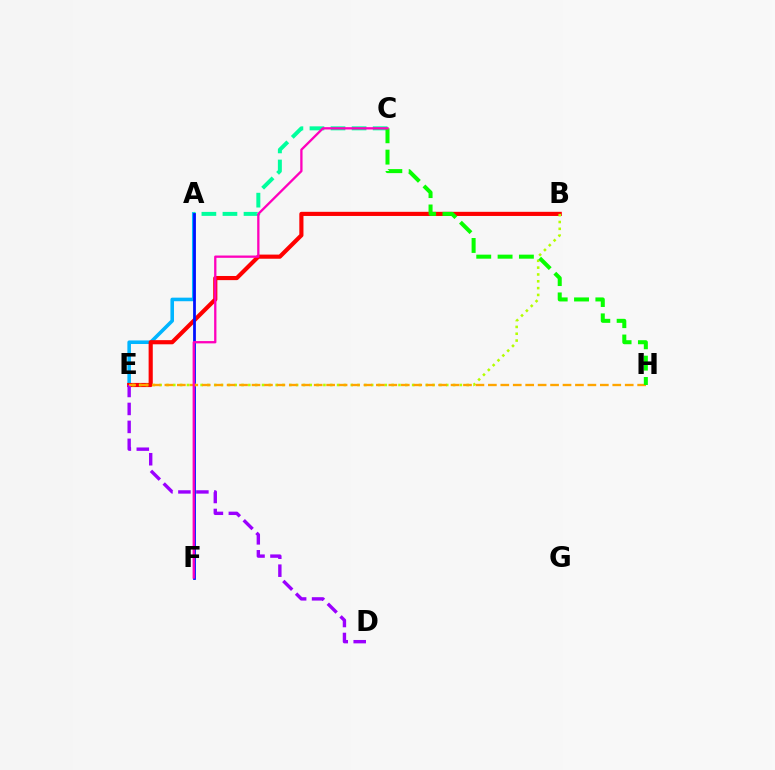{('A', 'E'): [{'color': '#00b5ff', 'line_style': 'solid', 'thickness': 2.57}], ('B', 'E'): [{'color': '#ff0000', 'line_style': 'solid', 'thickness': 2.99}, {'color': '#b3ff00', 'line_style': 'dotted', 'thickness': 1.85}], ('A', 'C'): [{'color': '#00ff9d', 'line_style': 'dashed', 'thickness': 2.86}], ('A', 'F'): [{'color': '#0010ff', 'line_style': 'solid', 'thickness': 1.99}], ('D', 'E'): [{'color': '#9b00ff', 'line_style': 'dashed', 'thickness': 2.44}], ('E', 'H'): [{'color': '#ffa500', 'line_style': 'dashed', 'thickness': 1.69}], ('C', 'H'): [{'color': '#08ff00', 'line_style': 'dashed', 'thickness': 2.9}], ('C', 'F'): [{'color': '#ff00bd', 'line_style': 'solid', 'thickness': 1.66}]}